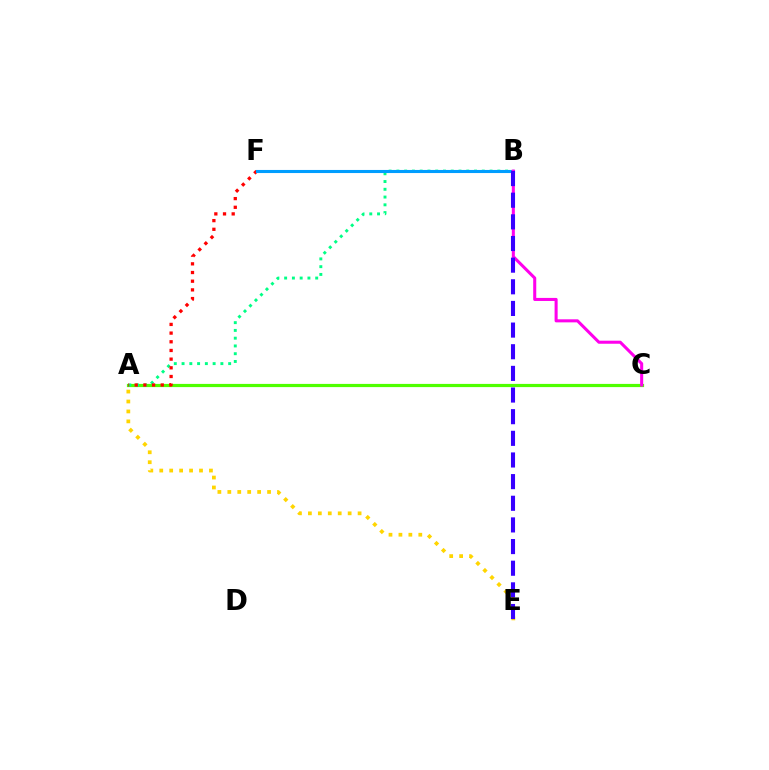{('A', 'C'): [{'color': '#4fff00', 'line_style': 'solid', 'thickness': 2.3}], ('A', 'B'): [{'color': '#00ff86', 'line_style': 'dotted', 'thickness': 2.11}], ('A', 'F'): [{'color': '#ff0000', 'line_style': 'dotted', 'thickness': 2.36}], ('A', 'E'): [{'color': '#ffd500', 'line_style': 'dotted', 'thickness': 2.7}], ('B', 'F'): [{'color': '#009eff', 'line_style': 'solid', 'thickness': 2.22}], ('B', 'C'): [{'color': '#ff00ed', 'line_style': 'solid', 'thickness': 2.2}], ('B', 'E'): [{'color': '#3700ff', 'line_style': 'dashed', 'thickness': 2.94}]}